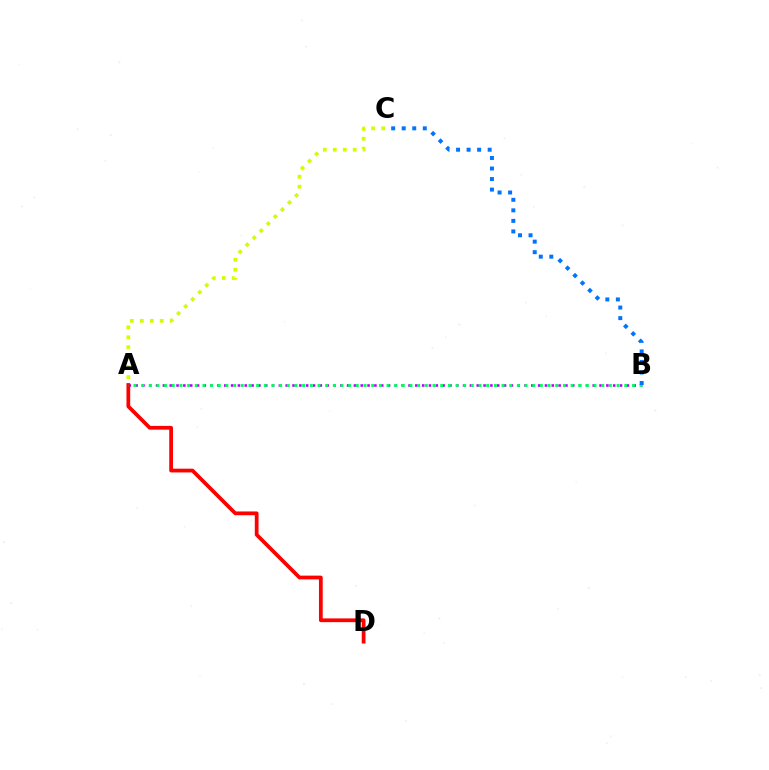{('A', 'B'): [{'color': '#b900ff', 'line_style': 'dotted', 'thickness': 1.85}, {'color': '#00ff5c', 'line_style': 'dotted', 'thickness': 2.08}], ('A', 'D'): [{'color': '#ff0000', 'line_style': 'solid', 'thickness': 2.7}], ('A', 'C'): [{'color': '#d1ff00', 'line_style': 'dotted', 'thickness': 2.71}], ('B', 'C'): [{'color': '#0074ff', 'line_style': 'dotted', 'thickness': 2.86}]}